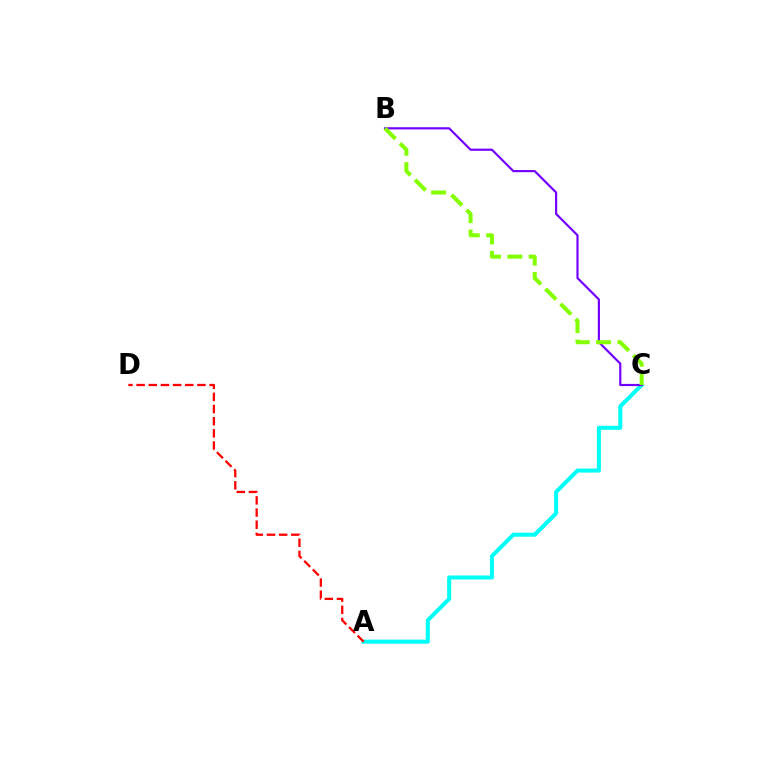{('A', 'C'): [{'color': '#00fff6', 'line_style': 'solid', 'thickness': 2.9}], ('B', 'C'): [{'color': '#7200ff', 'line_style': 'solid', 'thickness': 1.57}, {'color': '#84ff00', 'line_style': 'dashed', 'thickness': 2.9}], ('A', 'D'): [{'color': '#ff0000', 'line_style': 'dashed', 'thickness': 1.65}]}